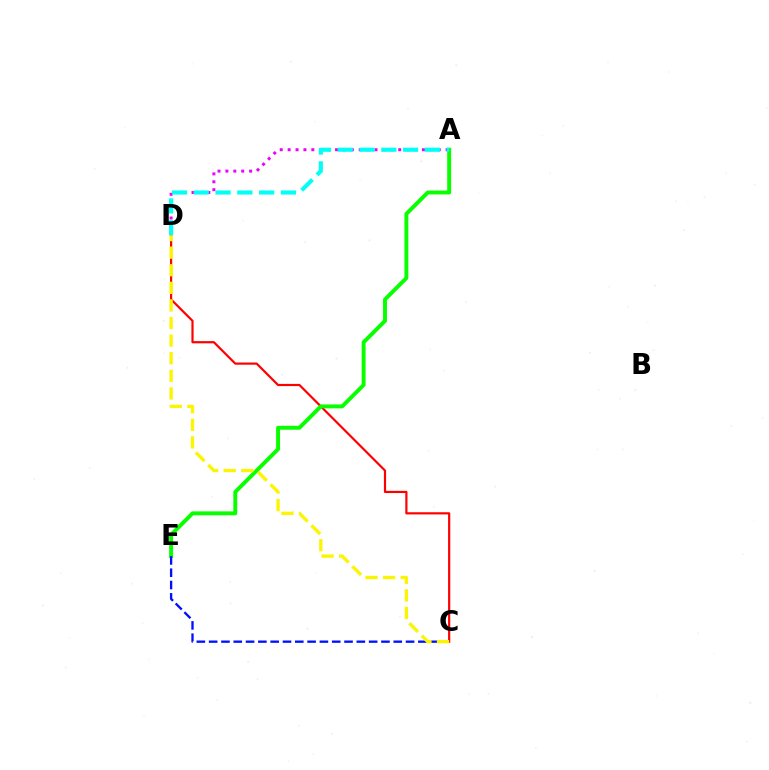{('C', 'D'): [{'color': '#ff0000', 'line_style': 'solid', 'thickness': 1.58}, {'color': '#fcf500', 'line_style': 'dashed', 'thickness': 2.39}], ('A', 'E'): [{'color': '#08ff00', 'line_style': 'solid', 'thickness': 2.82}], ('A', 'D'): [{'color': '#ee00ff', 'line_style': 'dotted', 'thickness': 2.15}, {'color': '#00fff6', 'line_style': 'dashed', 'thickness': 2.96}], ('C', 'E'): [{'color': '#0010ff', 'line_style': 'dashed', 'thickness': 1.67}]}